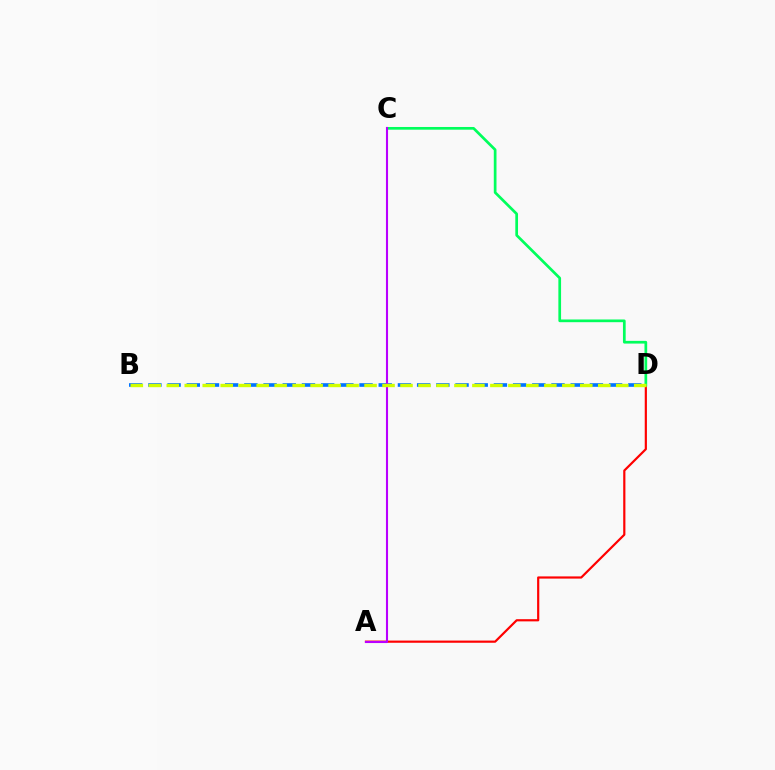{('A', 'D'): [{'color': '#ff0000', 'line_style': 'solid', 'thickness': 1.58}], ('C', 'D'): [{'color': '#00ff5c', 'line_style': 'solid', 'thickness': 1.95}], ('B', 'D'): [{'color': '#0074ff', 'line_style': 'dashed', 'thickness': 2.61}, {'color': '#d1ff00', 'line_style': 'dashed', 'thickness': 2.44}], ('A', 'C'): [{'color': '#b900ff', 'line_style': 'solid', 'thickness': 1.51}]}